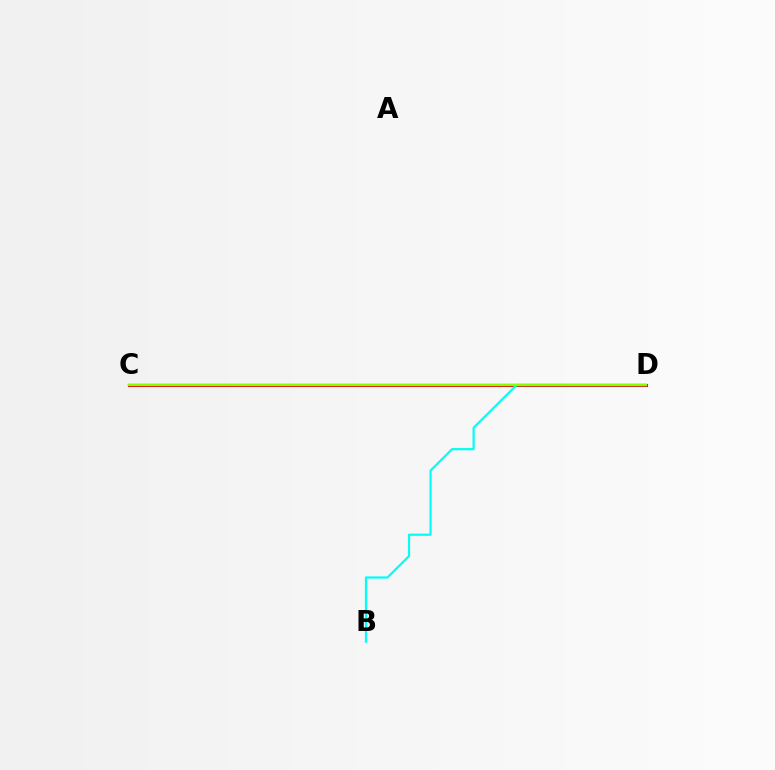{('C', 'D'): [{'color': '#ff0000', 'line_style': 'solid', 'thickness': 2.17}, {'color': '#7200ff', 'line_style': 'solid', 'thickness': 1.59}, {'color': '#84ff00', 'line_style': 'solid', 'thickness': 1.65}], ('B', 'D'): [{'color': '#00fff6', 'line_style': 'solid', 'thickness': 1.59}]}